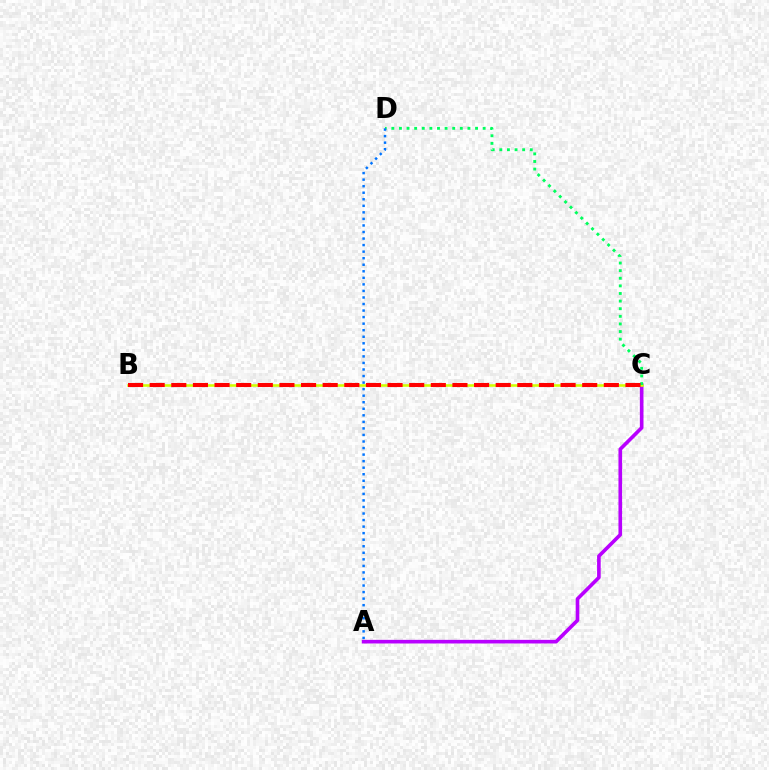{('A', 'C'): [{'color': '#b900ff', 'line_style': 'solid', 'thickness': 2.61}], ('B', 'C'): [{'color': '#d1ff00', 'line_style': 'solid', 'thickness': 1.85}, {'color': '#ff0000', 'line_style': 'dashed', 'thickness': 2.94}], ('C', 'D'): [{'color': '#00ff5c', 'line_style': 'dotted', 'thickness': 2.07}], ('A', 'D'): [{'color': '#0074ff', 'line_style': 'dotted', 'thickness': 1.78}]}